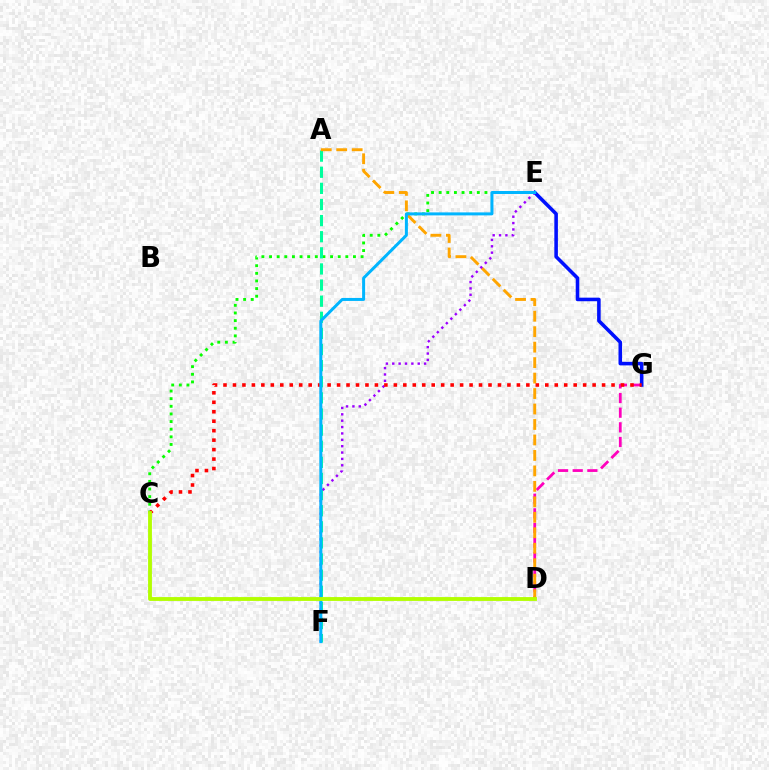{('C', 'E'): [{'color': '#08ff00', 'line_style': 'dotted', 'thickness': 2.07}], ('A', 'F'): [{'color': '#00ff9d', 'line_style': 'dashed', 'thickness': 2.19}], ('D', 'G'): [{'color': '#ff00bd', 'line_style': 'dashed', 'thickness': 1.99}], ('E', 'G'): [{'color': '#0010ff', 'line_style': 'solid', 'thickness': 2.56}], ('A', 'D'): [{'color': '#ffa500', 'line_style': 'dashed', 'thickness': 2.1}], ('E', 'F'): [{'color': '#9b00ff', 'line_style': 'dotted', 'thickness': 1.73}, {'color': '#00b5ff', 'line_style': 'solid', 'thickness': 2.16}], ('C', 'G'): [{'color': '#ff0000', 'line_style': 'dotted', 'thickness': 2.57}], ('C', 'D'): [{'color': '#b3ff00', 'line_style': 'solid', 'thickness': 2.77}]}